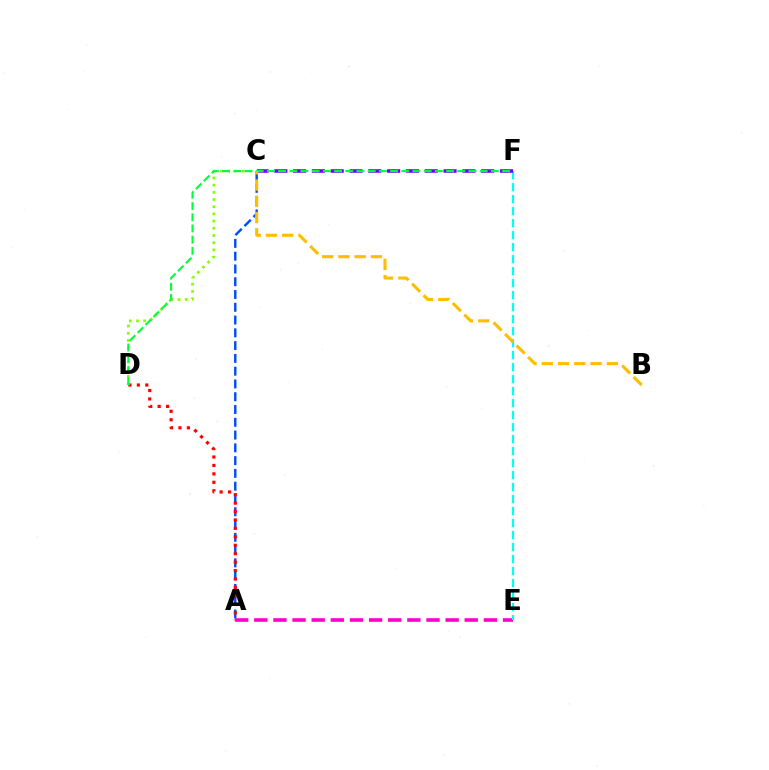{('A', 'C'): [{'color': '#004bff', 'line_style': 'dashed', 'thickness': 1.74}], ('A', 'D'): [{'color': '#ff0000', 'line_style': 'dotted', 'thickness': 2.29}], ('C', 'D'): [{'color': '#84ff00', 'line_style': 'dotted', 'thickness': 1.95}], ('A', 'E'): [{'color': '#ff00cf', 'line_style': 'dashed', 'thickness': 2.6}], ('E', 'F'): [{'color': '#00fff6', 'line_style': 'dashed', 'thickness': 1.63}], ('C', 'F'): [{'color': '#7200ff', 'line_style': 'dashed', 'thickness': 2.55}], ('D', 'F'): [{'color': '#00ff39', 'line_style': 'dashed', 'thickness': 1.52}], ('B', 'C'): [{'color': '#ffbd00', 'line_style': 'dashed', 'thickness': 2.21}]}